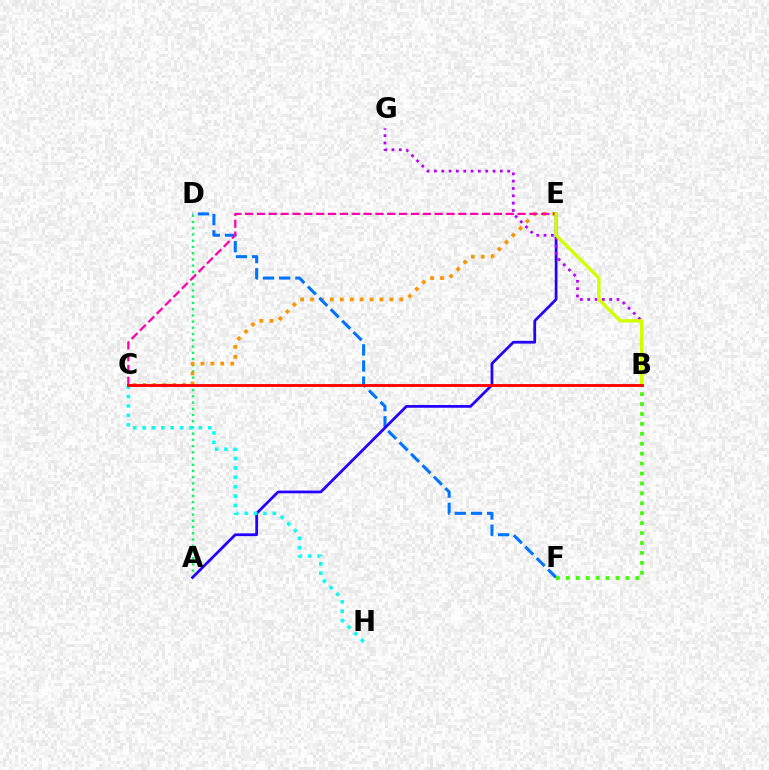{('A', 'D'): [{'color': '#00ff5c', 'line_style': 'dotted', 'thickness': 1.69}], ('C', 'E'): [{'color': '#ff9400', 'line_style': 'dotted', 'thickness': 2.69}, {'color': '#ff00ac', 'line_style': 'dashed', 'thickness': 1.61}], ('D', 'F'): [{'color': '#0074ff', 'line_style': 'dashed', 'thickness': 2.2}], ('A', 'E'): [{'color': '#2500ff', 'line_style': 'solid', 'thickness': 1.97}], ('B', 'G'): [{'color': '#b900ff', 'line_style': 'dotted', 'thickness': 1.99}], ('B', 'F'): [{'color': '#3dff00', 'line_style': 'dotted', 'thickness': 2.7}], ('B', 'E'): [{'color': '#d1ff00', 'line_style': 'solid', 'thickness': 2.4}], ('C', 'H'): [{'color': '#00fff6', 'line_style': 'dotted', 'thickness': 2.55}], ('B', 'C'): [{'color': '#ff0000', 'line_style': 'solid', 'thickness': 2.05}]}